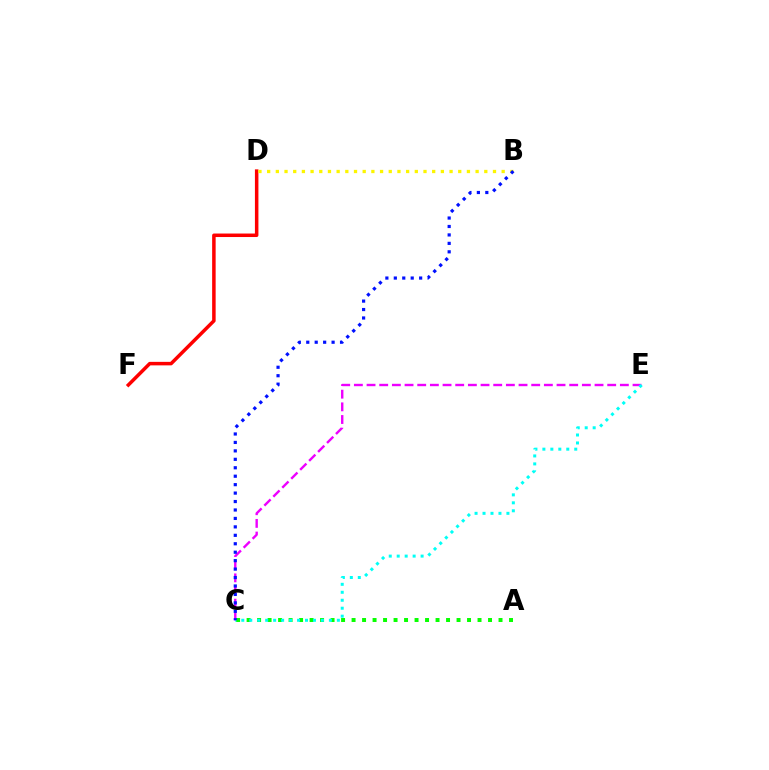{('C', 'E'): [{'color': '#ee00ff', 'line_style': 'dashed', 'thickness': 1.72}, {'color': '#00fff6', 'line_style': 'dotted', 'thickness': 2.16}], ('A', 'C'): [{'color': '#08ff00', 'line_style': 'dotted', 'thickness': 2.85}], ('D', 'F'): [{'color': '#ff0000', 'line_style': 'solid', 'thickness': 2.52}], ('B', 'D'): [{'color': '#fcf500', 'line_style': 'dotted', 'thickness': 2.36}], ('B', 'C'): [{'color': '#0010ff', 'line_style': 'dotted', 'thickness': 2.29}]}